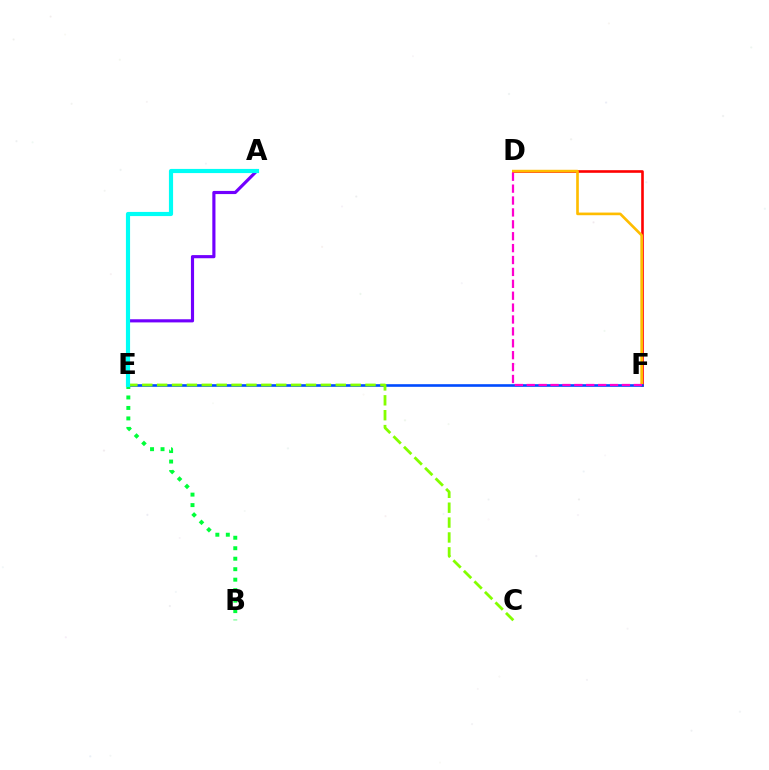{('D', 'F'): [{'color': '#ff0000', 'line_style': 'solid', 'thickness': 1.88}, {'color': '#ffbd00', 'line_style': 'solid', 'thickness': 1.91}, {'color': '#ff00cf', 'line_style': 'dashed', 'thickness': 1.62}], ('A', 'E'): [{'color': '#7200ff', 'line_style': 'solid', 'thickness': 2.26}, {'color': '#00fff6', 'line_style': 'solid', 'thickness': 2.99}], ('E', 'F'): [{'color': '#004bff', 'line_style': 'solid', 'thickness': 1.89}], ('B', 'E'): [{'color': '#00ff39', 'line_style': 'dotted', 'thickness': 2.85}], ('C', 'E'): [{'color': '#84ff00', 'line_style': 'dashed', 'thickness': 2.02}]}